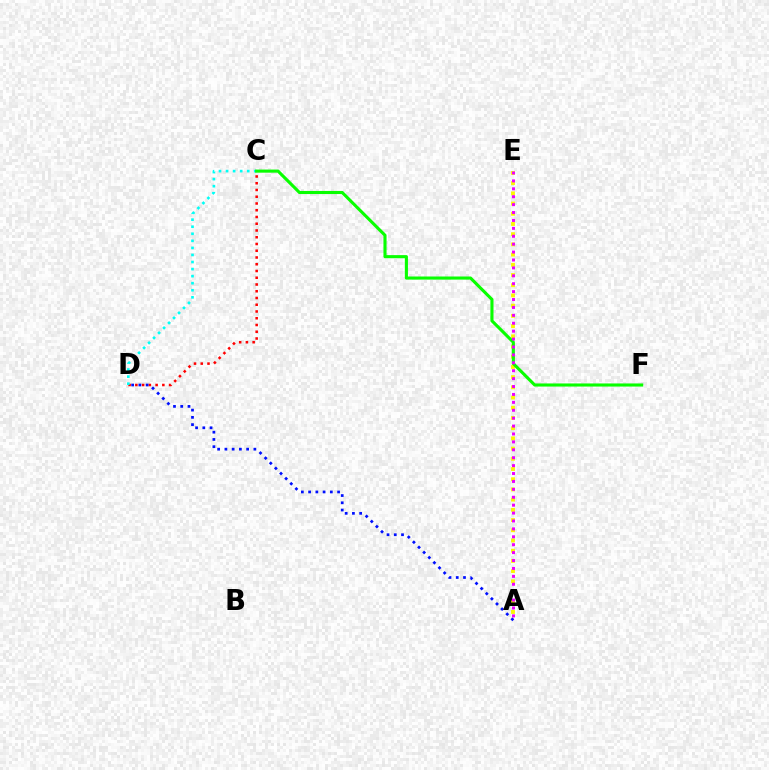{('A', 'E'): [{'color': '#fcf500', 'line_style': 'dotted', 'thickness': 2.77}, {'color': '#ee00ff', 'line_style': 'dotted', 'thickness': 2.15}], ('C', 'D'): [{'color': '#ff0000', 'line_style': 'dotted', 'thickness': 1.83}, {'color': '#00fff6', 'line_style': 'dotted', 'thickness': 1.92}], ('A', 'D'): [{'color': '#0010ff', 'line_style': 'dotted', 'thickness': 1.97}], ('C', 'F'): [{'color': '#08ff00', 'line_style': 'solid', 'thickness': 2.23}]}